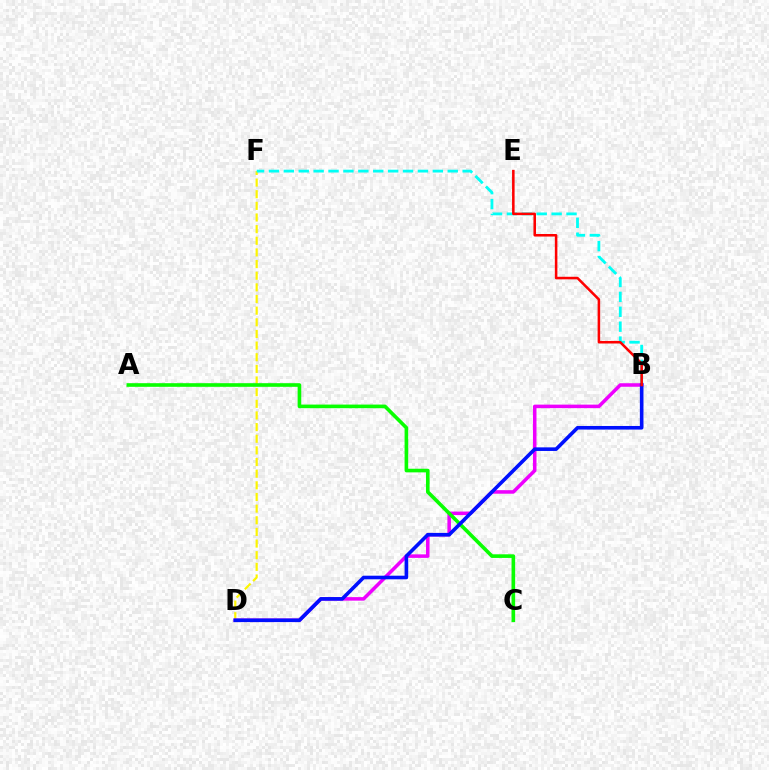{('D', 'F'): [{'color': '#fcf500', 'line_style': 'dashed', 'thickness': 1.58}], ('B', 'D'): [{'color': '#ee00ff', 'line_style': 'solid', 'thickness': 2.54}, {'color': '#0010ff', 'line_style': 'solid', 'thickness': 2.6}], ('B', 'F'): [{'color': '#00fff6', 'line_style': 'dashed', 'thickness': 2.02}], ('A', 'C'): [{'color': '#08ff00', 'line_style': 'solid', 'thickness': 2.61}], ('B', 'E'): [{'color': '#ff0000', 'line_style': 'solid', 'thickness': 1.83}]}